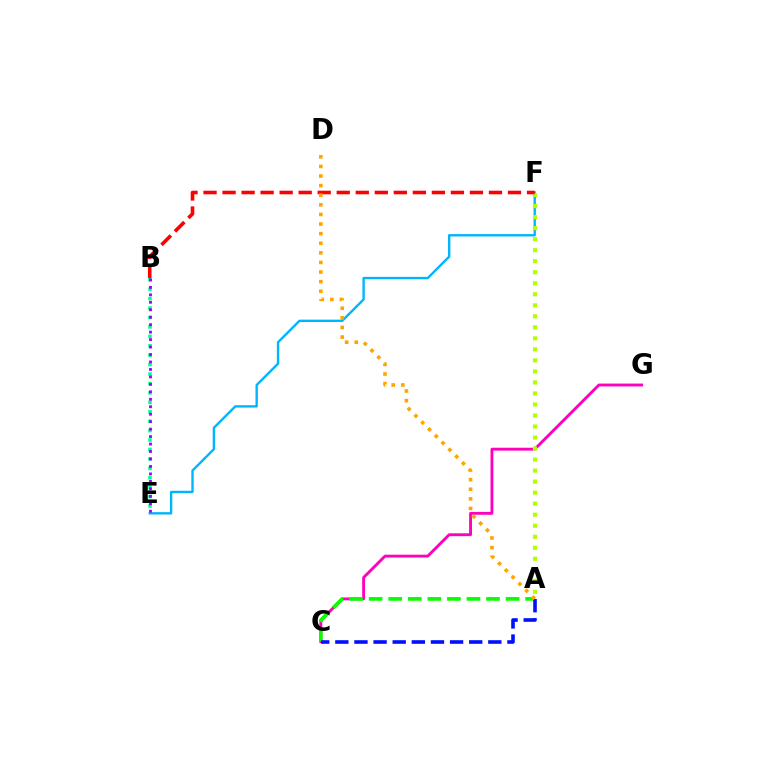{('C', 'G'): [{'color': '#ff00bd', 'line_style': 'solid', 'thickness': 2.06}], ('A', 'C'): [{'color': '#08ff00', 'line_style': 'dashed', 'thickness': 2.66}, {'color': '#0010ff', 'line_style': 'dashed', 'thickness': 2.6}], ('B', 'E'): [{'color': '#00ff9d', 'line_style': 'dotted', 'thickness': 2.56}, {'color': '#9b00ff', 'line_style': 'dotted', 'thickness': 2.03}], ('E', 'F'): [{'color': '#00b5ff', 'line_style': 'solid', 'thickness': 1.71}], ('A', 'F'): [{'color': '#b3ff00', 'line_style': 'dotted', 'thickness': 2.99}], ('B', 'F'): [{'color': '#ff0000', 'line_style': 'dashed', 'thickness': 2.59}], ('A', 'D'): [{'color': '#ffa500', 'line_style': 'dotted', 'thickness': 2.61}]}